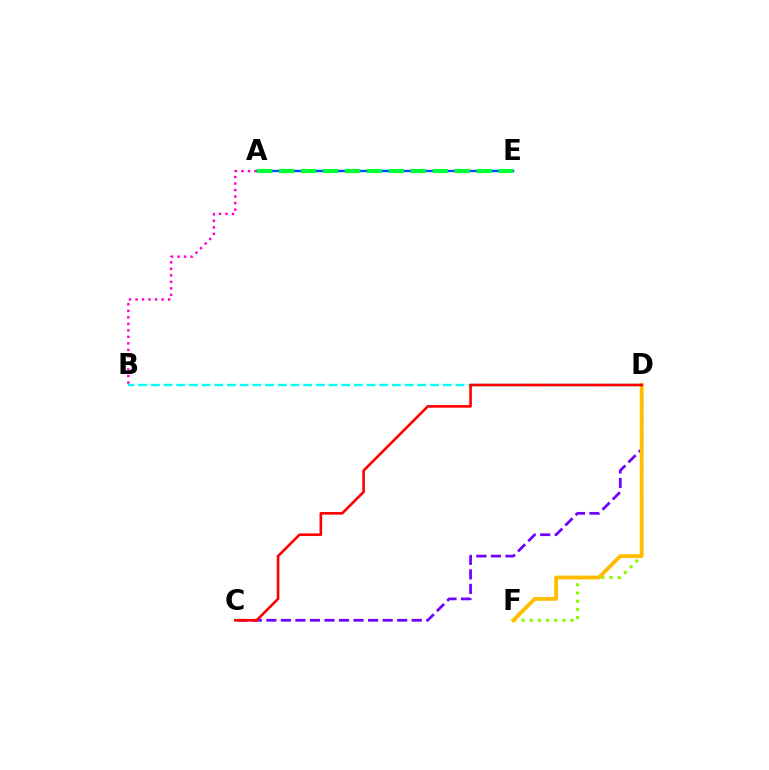{('A', 'E'): [{'color': '#004bff', 'line_style': 'solid', 'thickness': 1.73}, {'color': '#00ff39', 'line_style': 'dashed', 'thickness': 2.98}], ('D', 'F'): [{'color': '#84ff00', 'line_style': 'dotted', 'thickness': 2.22}, {'color': '#ffbd00', 'line_style': 'solid', 'thickness': 2.77}], ('B', 'D'): [{'color': '#00fff6', 'line_style': 'dashed', 'thickness': 1.72}], ('C', 'D'): [{'color': '#7200ff', 'line_style': 'dashed', 'thickness': 1.97}, {'color': '#ff0000', 'line_style': 'solid', 'thickness': 1.89}], ('A', 'B'): [{'color': '#ff00cf', 'line_style': 'dotted', 'thickness': 1.77}]}